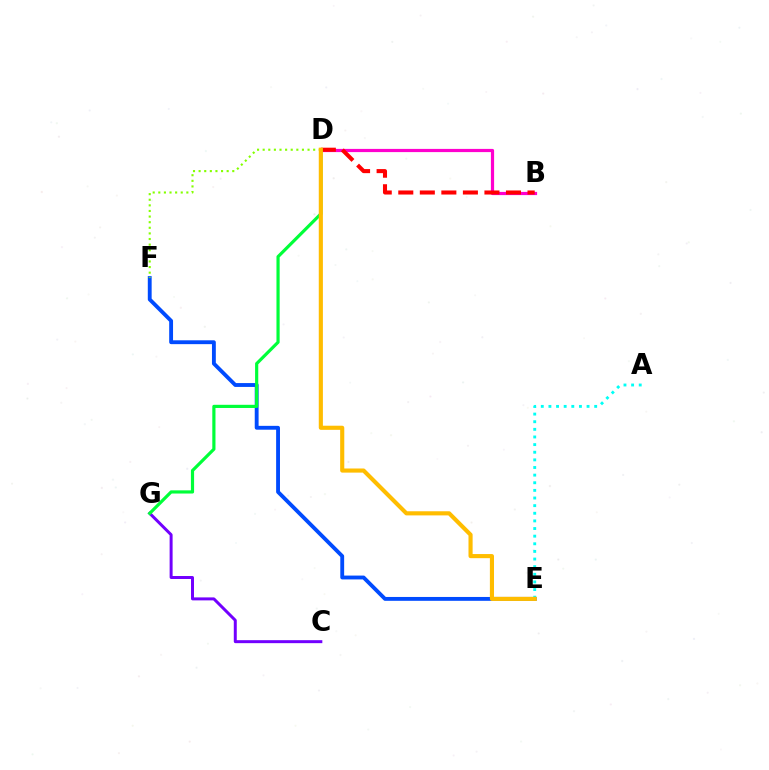{('B', 'D'): [{'color': '#ff00cf', 'line_style': 'solid', 'thickness': 2.31}, {'color': '#ff0000', 'line_style': 'dashed', 'thickness': 2.93}], ('E', 'F'): [{'color': '#004bff', 'line_style': 'solid', 'thickness': 2.77}], ('D', 'F'): [{'color': '#84ff00', 'line_style': 'dotted', 'thickness': 1.52}], ('C', 'G'): [{'color': '#7200ff', 'line_style': 'solid', 'thickness': 2.15}], ('A', 'E'): [{'color': '#00fff6', 'line_style': 'dotted', 'thickness': 2.07}], ('D', 'G'): [{'color': '#00ff39', 'line_style': 'solid', 'thickness': 2.29}], ('D', 'E'): [{'color': '#ffbd00', 'line_style': 'solid', 'thickness': 2.97}]}